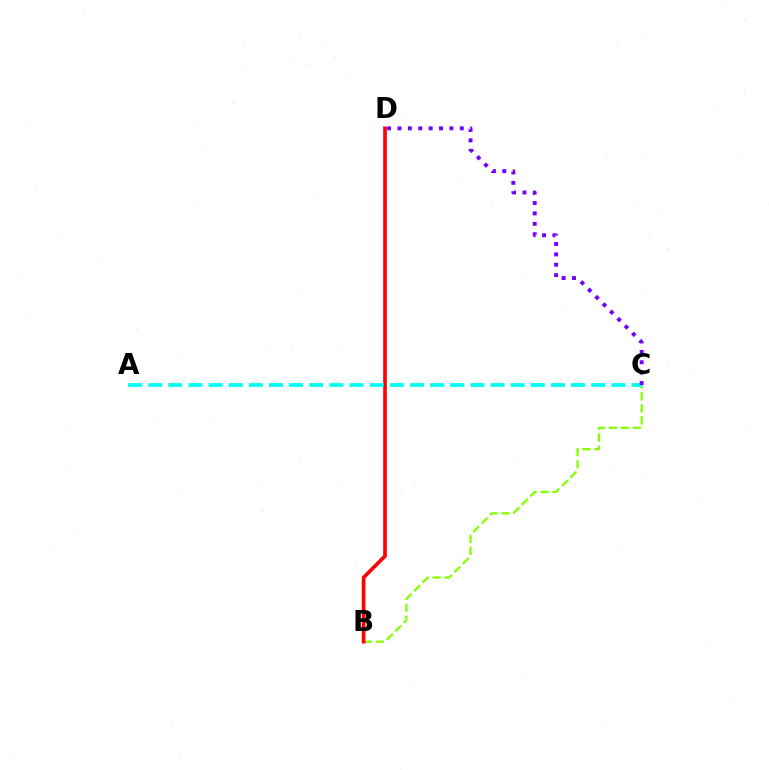{('B', 'C'): [{'color': '#84ff00', 'line_style': 'dashed', 'thickness': 1.63}], ('B', 'D'): [{'color': '#ff0000', 'line_style': 'solid', 'thickness': 2.64}], ('A', 'C'): [{'color': '#00fff6', 'line_style': 'dashed', 'thickness': 2.74}], ('C', 'D'): [{'color': '#7200ff', 'line_style': 'dotted', 'thickness': 2.82}]}